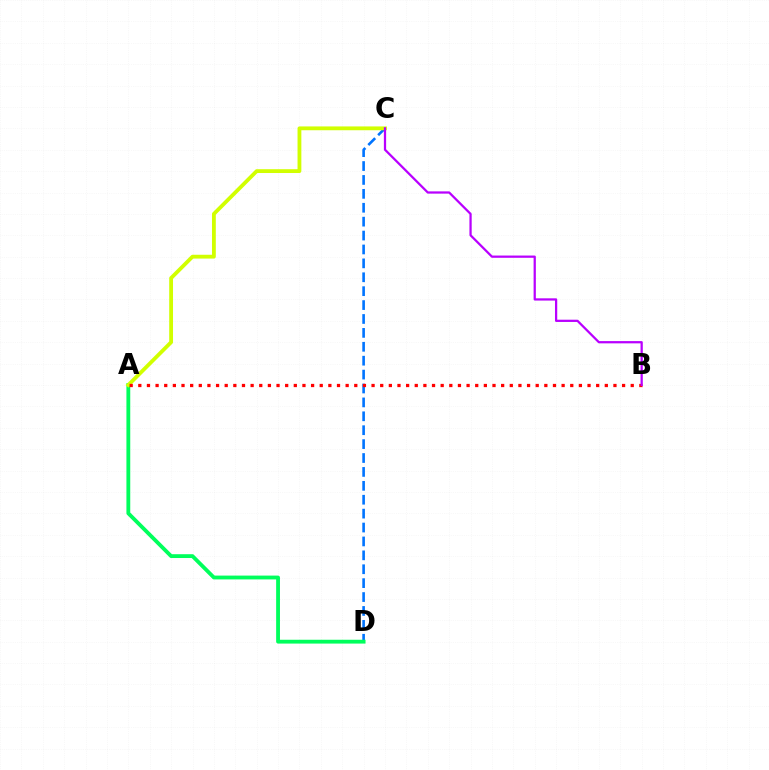{('C', 'D'): [{'color': '#0074ff', 'line_style': 'dashed', 'thickness': 1.89}], ('A', 'D'): [{'color': '#00ff5c', 'line_style': 'solid', 'thickness': 2.75}], ('A', 'C'): [{'color': '#d1ff00', 'line_style': 'solid', 'thickness': 2.75}], ('A', 'B'): [{'color': '#ff0000', 'line_style': 'dotted', 'thickness': 2.35}], ('B', 'C'): [{'color': '#b900ff', 'line_style': 'solid', 'thickness': 1.62}]}